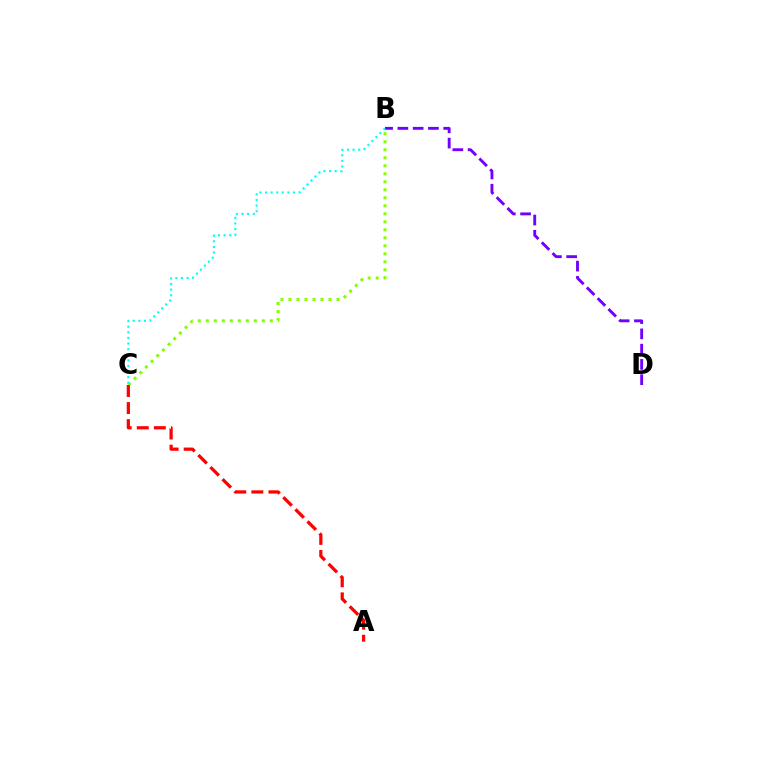{('B', 'D'): [{'color': '#7200ff', 'line_style': 'dashed', 'thickness': 2.07}], ('B', 'C'): [{'color': '#84ff00', 'line_style': 'dotted', 'thickness': 2.17}, {'color': '#00fff6', 'line_style': 'dotted', 'thickness': 1.52}], ('A', 'C'): [{'color': '#ff0000', 'line_style': 'dashed', 'thickness': 2.32}]}